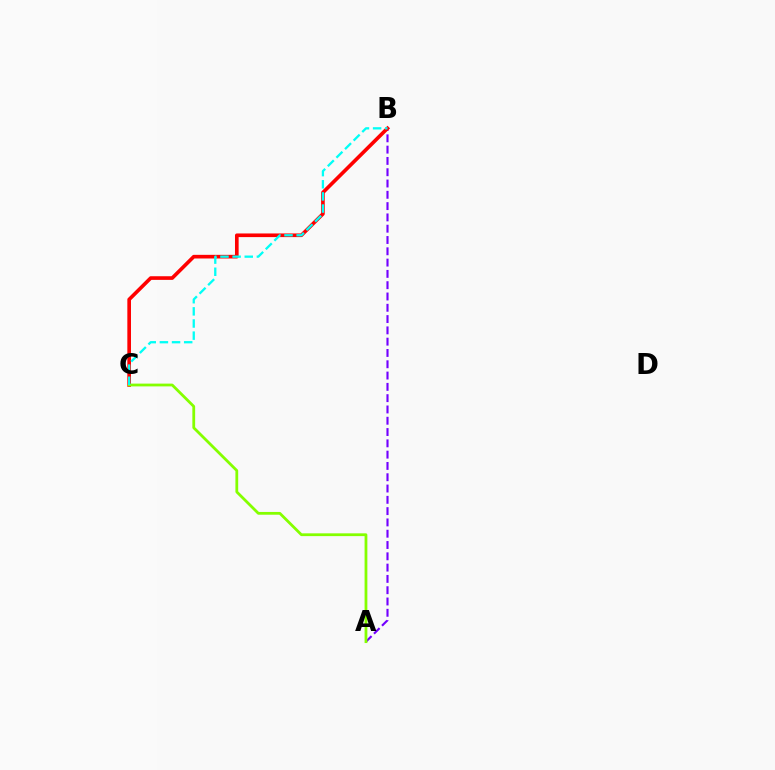{('A', 'B'): [{'color': '#7200ff', 'line_style': 'dashed', 'thickness': 1.53}], ('B', 'C'): [{'color': '#ff0000', 'line_style': 'solid', 'thickness': 2.62}, {'color': '#00fff6', 'line_style': 'dashed', 'thickness': 1.65}], ('A', 'C'): [{'color': '#84ff00', 'line_style': 'solid', 'thickness': 2.0}]}